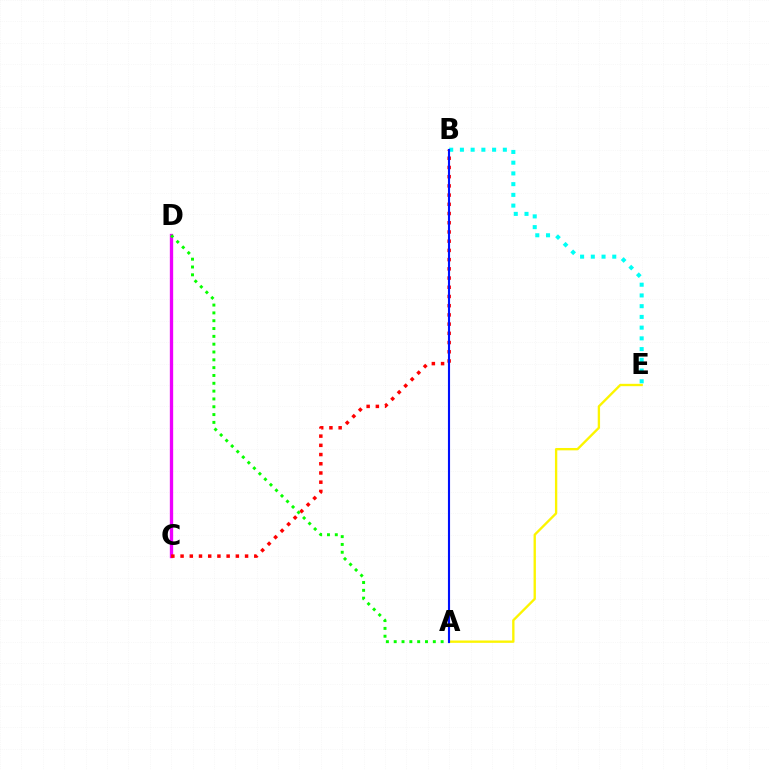{('A', 'E'): [{'color': '#fcf500', 'line_style': 'solid', 'thickness': 1.69}], ('C', 'D'): [{'color': '#ee00ff', 'line_style': 'solid', 'thickness': 2.4}], ('B', 'C'): [{'color': '#ff0000', 'line_style': 'dotted', 'thickness': 2.5}], ('B', 'E'): [{'color': '#00fff6', 'line_style': 'dotted', 'thickness': 2.92}], ('A', 'D'): [{'color': '#08ff00', 'line_style': 'dotted', 'thickness': 2.13}], ('A', 'B'): [{'color': '#0010ff', 'line_style': 'solid', 'thickness': 1.52}]}